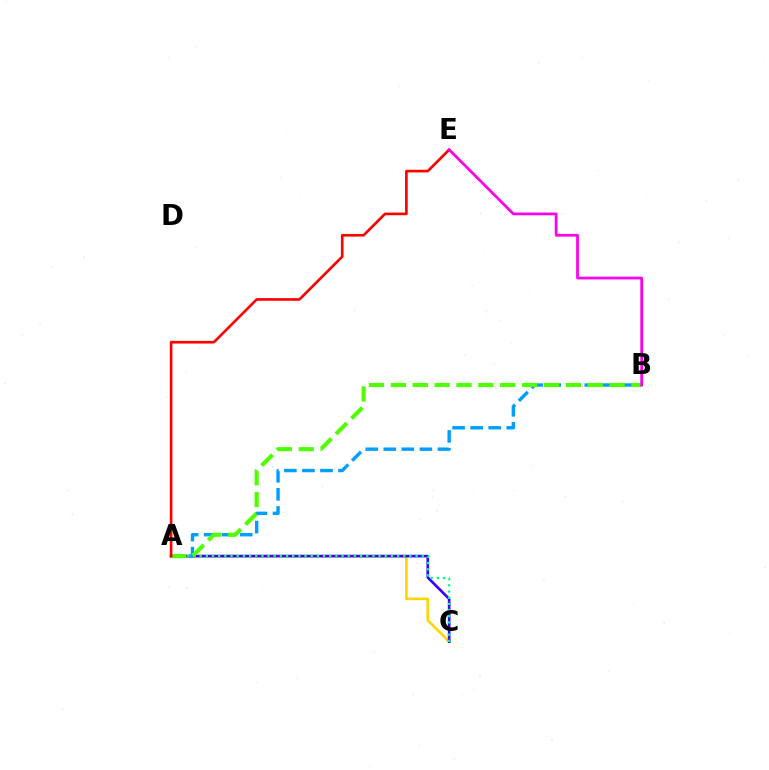{('A', 'C'): [{'color': '#ffd500', 'line_style': 'solid', 'thickness': 1.87}, {'color': '#3700ff', 'line_style': 'solid', 'thickness': 1.91}, {'color': '#00ff86', 'line_style': 'dotted', 'thickness': 1.68}], ('A', 'B'): [{'color': '#009eff', 'line_style': 'dashed', 'thickness': 2.45}, {'color': '#4fff00', 'line_style': 'dashed', 'thickness': 2.97}], ('A', 'E'): [{'color': '#ff0000', 'line_style': 'solid', 'thickness': 1.9}], ('B', 'E'): [{'color': '#ff00ed', 'line_style': 'solid', 'thickness': 1.98}]}